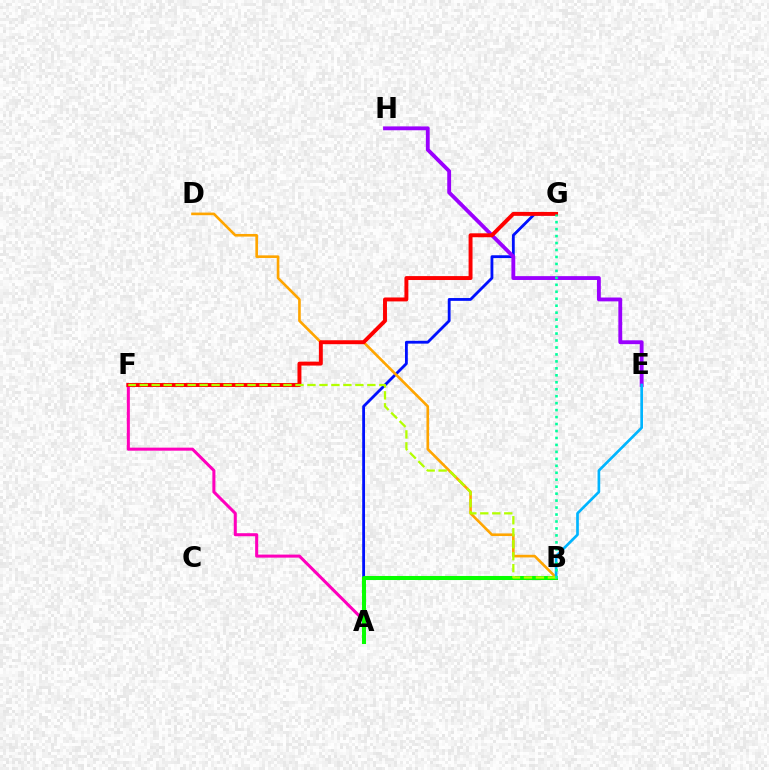{('A', 'G'): [{'color': '#0010ff', 'line_style': 'solid', 'thickness': 2.03}], ('A', 'F'): [{'color': '#ff00bd', 'line_style': 'solid', 'thickness': 2.19}], ('E', 'H'): [{'color': '#9b00ff', 'line_style': 'solid', 'thickness': 2.77}], ('A', 'B'): [{'color': '#08ff00', 'line_style': 'solid', 'thickness': 2.91}], ('B', 'D'): [{'color': '#ffa500', 'line_style': 'solid', 'thickness': 1.89}], ('B', 'E'): [{'color': '#00b5ff', 'line_style': 'solid', 'thickness': 1.93}], ('F', 'G'): [{'color': '#ff0000', 'line_style': 'solid', 'thickness': 2.83}], ('B', 'F'): [{'color': '#b3ff00', 'line_style': 'dashed', 'thickness': 1.63}], ('B', 'G'): [{'color': '#00ff9d', 'line_style': 'dotted', 'thickness': 1.89}]}